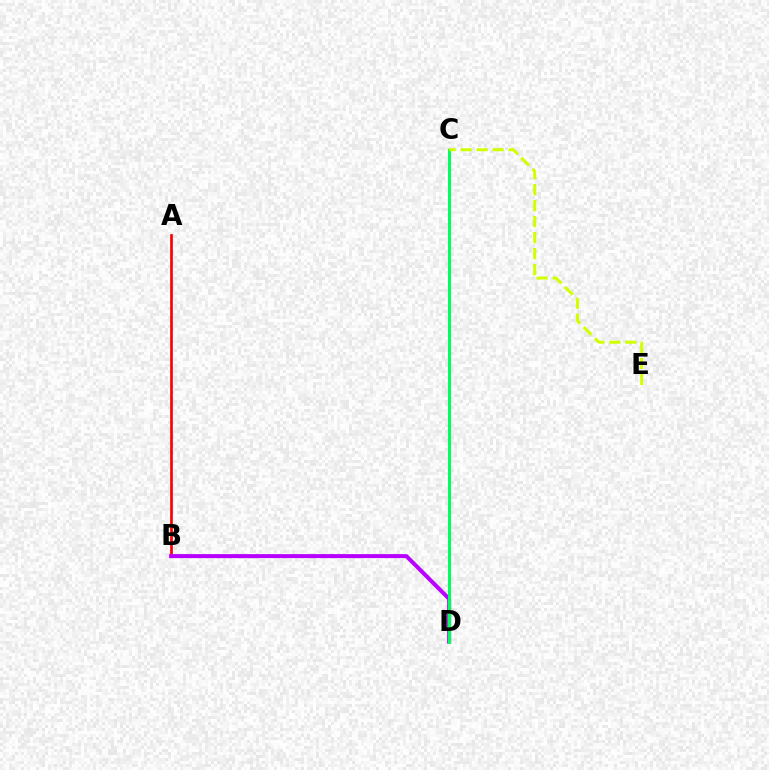{('A', 'B'): [{'color': '#ff0000', 'line_style': 'solid', 'thickness': 1.94}], ('B', 'D'): [{'color': '#b900ff', 'line_style': 'solid', 'thickness': 2.88}], ('C', 'D'): [{'color': '#0074ff', 'line_style': 'solid', 'thickness': 2.08}, {'color': '#00ff5c', 'line_style': 'solid', 'thickness': 2.21}], ('C', 'E'): [{'color': '#d1ff00', 'line_style': 'dashed', 'thickness': 2.17}]}